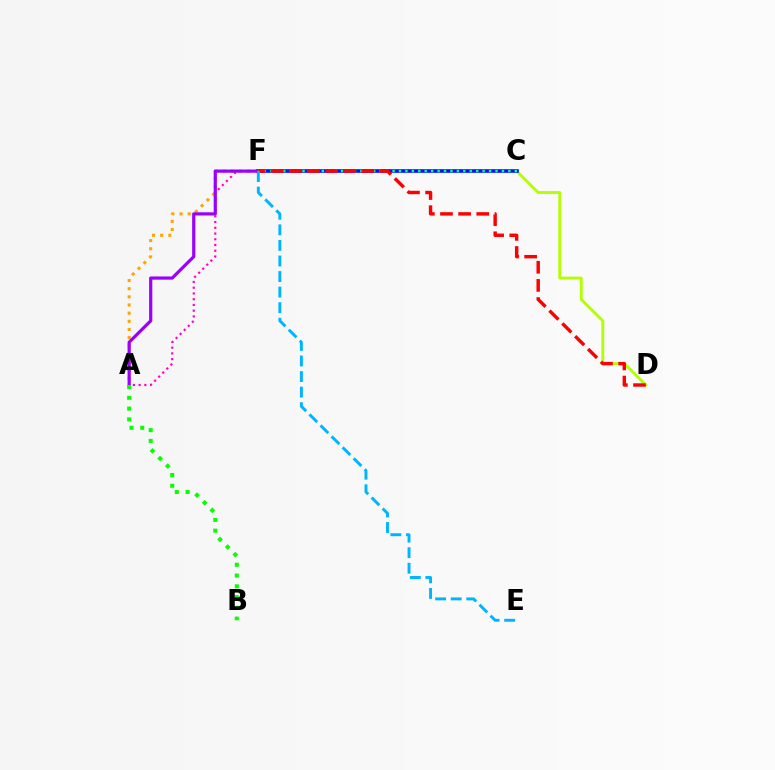{('A', 'F'): [{'color': '#ffa500', 'line_style': 'dotted', 'thickness': 2.21}, {'color': '#ff00bd', 'line_style': 'dotted', 'thickness': 1.56}, {'color': '#9b00ff', 'line_style': 'solid', 'thickness': 2.31}], ('C', 'D'): [{'color': '#b3ff00', 'line_style': 'solid', 'thickness': 2.05}], ('C', 'F'): [{'color': '#0010ff', 'line_style': 'solid', 'thickness': 2.59}, {'color': '#00ff9d', 'line_style': 'dotted', 'thickness': 1.75}], ('A', 'B'): [{'color': '#08ff00', 'line_style': 'dotted', 'thickness': 2.93}], ('D', 'F'): [{'color': '#ff0000', 'line_style': 'dashed', 'thickness': 2.46}], ('E', 'F'): [{'color': '#00b5ff', 'line_style': 'dashed', 'thickness': 2.11}]}